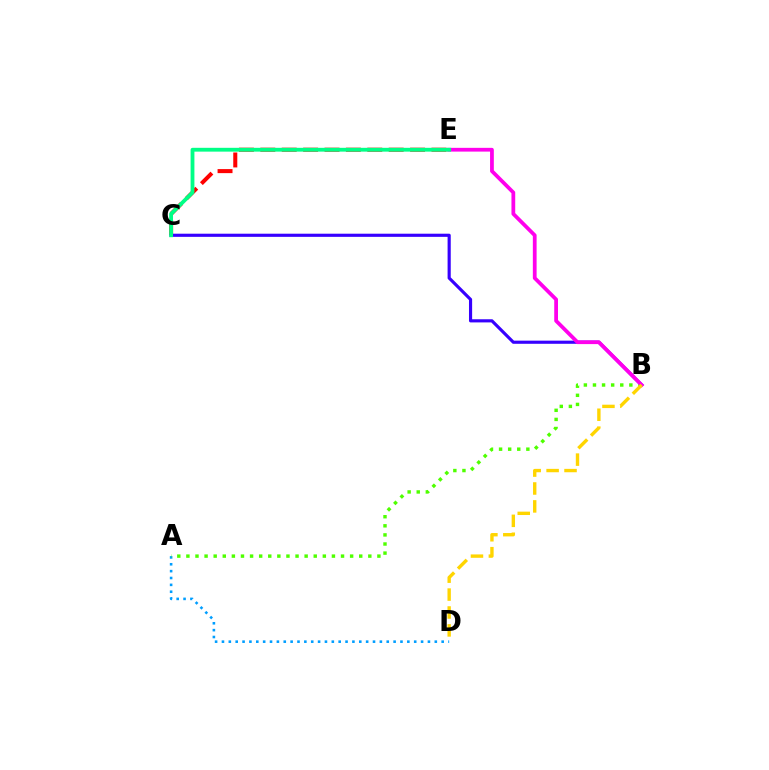{('A', 'D'): [{'color': '#009eff', 'line_style': 'dotted', 'thickness': 1.87}], ('C', 'E'): [{'color': '#ff0000', 'line_style': 'dashed', 'thickness': 2.91}, {'color': '#00ff86', 'line_style': 'solid', 'thickness': 2.75}], ('B', 'C'): [{'color': '#3700ff', 'line_style': 'solid', 'thickness': 2.27}], ('A', 'B'): [{'color': '#4fff00', 'line_style': 'dotted', 'thickness': 2.47}], ('B', 'E'): [{'color': '#ff00ed', 'line_style': 'solid', 'thickness': 2.71}], ('B', 'D'): [{'color': '#ffd500', 'line_style': 'dashed', 'thickness': 2.43}]}